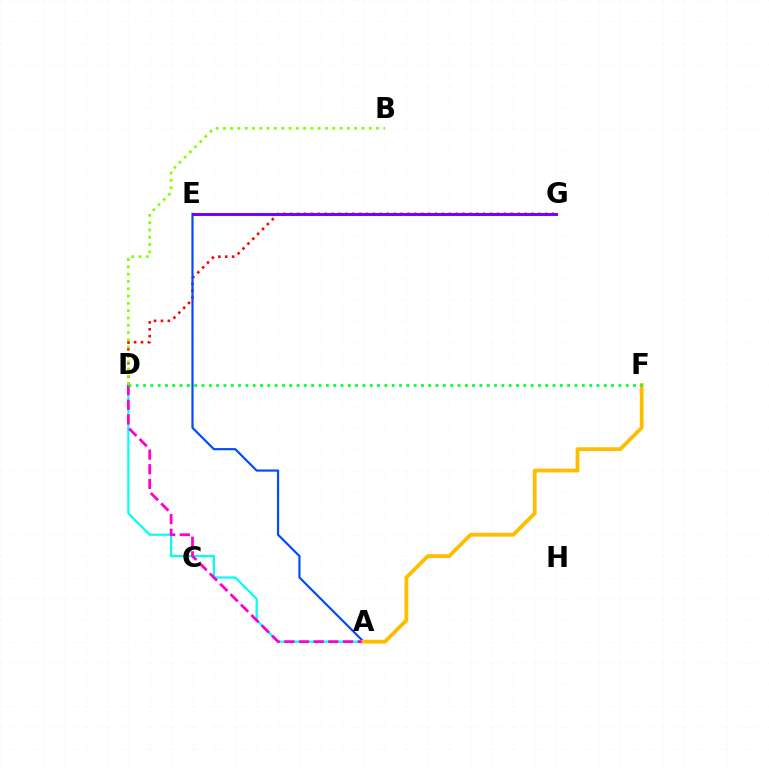{('D', 'G'): [{'color': '#ff0000', 'line_style': 'dotted', 'thickness': 1.87}], ('A', 'E'): [{'color': '#004bff', 'line_style': 'solid', 'thickness': 1.57}], ('A', 'D'): [{'color': '#00fff6', 'line_style': 'solid', 'thickness': 1.6}, {'color': '#ff00cf', 'line_style': 'dashed', 'thickness': 1.99}], ('A', 'F'): [{'color': '#ffbd00', 'line_style': 'solid', 'thickness': 2.74}], ('E', 'G'): [{'color': '#7200ff', 'line_style': 'solid', 'thickness': 2.12}], ('D', 'F'): [{'color': '#00ff39', 'line_style': 'dotted', 'thickness': 1.99}], ('B', 'D'): [{'color': '#84ff00', 'line_style': 'dotted', 'thickness': 1.98}]}